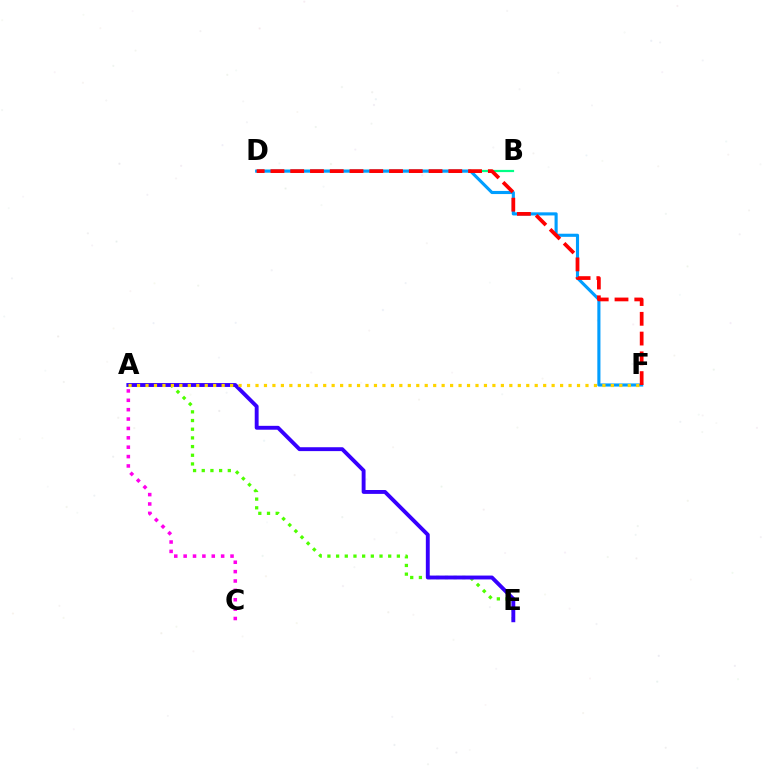{('B', 'D'): [{'color': '#00ff86', 'line_style': 'solid', 'thickness': 1.59}], ('A', 'E'): [{'color': '#4fff00', 'line_style': 'dotted', 'thickness': 2.36}, {'color': '#3700ff', 'line_style': 'solid', 'thickness': 2.8}], ('D', 'F'): [{'color': '#009eff', 'line_style': 'solid', 'thickness': 2.24}, {'color': '#ff0000', 'line_style': 'dashed', 'thickness': 2.68}], ('A', 'F'): [{'color': '#ffd500', 'line_style': 'dotted', 'thickness': 2.3}], ('A', 'C'): [{'color': '#ff00ed', 'line_style': 'dotted', 'thickness': 2.55}]}